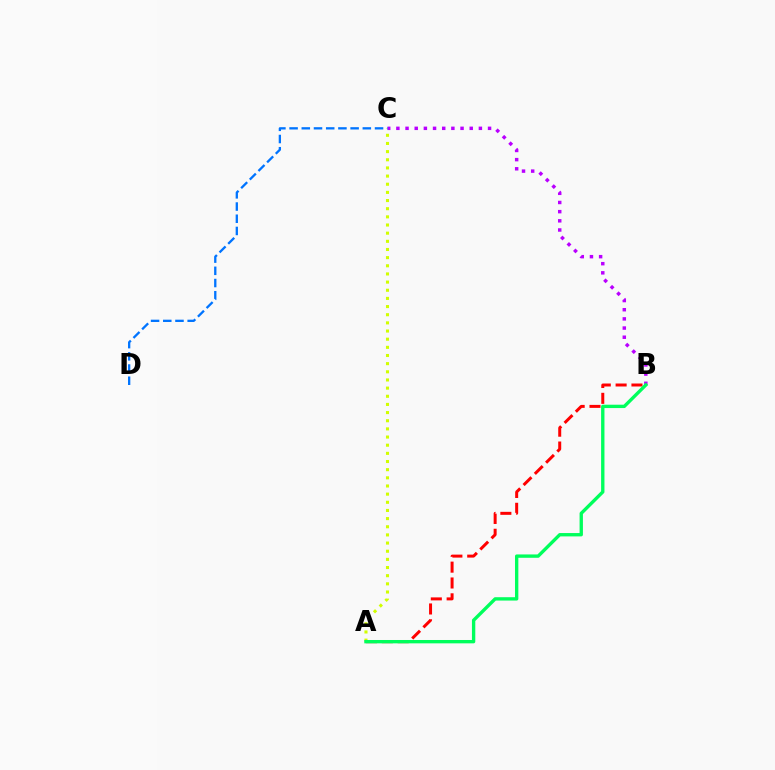{('A', 'B'): [{'color': '#ff0000', 'line_style': 'dashed', 'thickness': 2.15}, {'color': '#00ff5c', 'line_style': 'solid', 'thickness': 2.41}], ('A', 'C'): [{'color': '#d1ff00', 'line_style': 'dotted', 'thickness': 2.22}], ('B', 'C'): [{'color': '#b900ff', 'line_style': 'dotted', 'thickness': 2.49}], ('C', 'D'): [{'color': '#0074ff', 'line_style': 'dashed', 'thickness': 1.66}]}